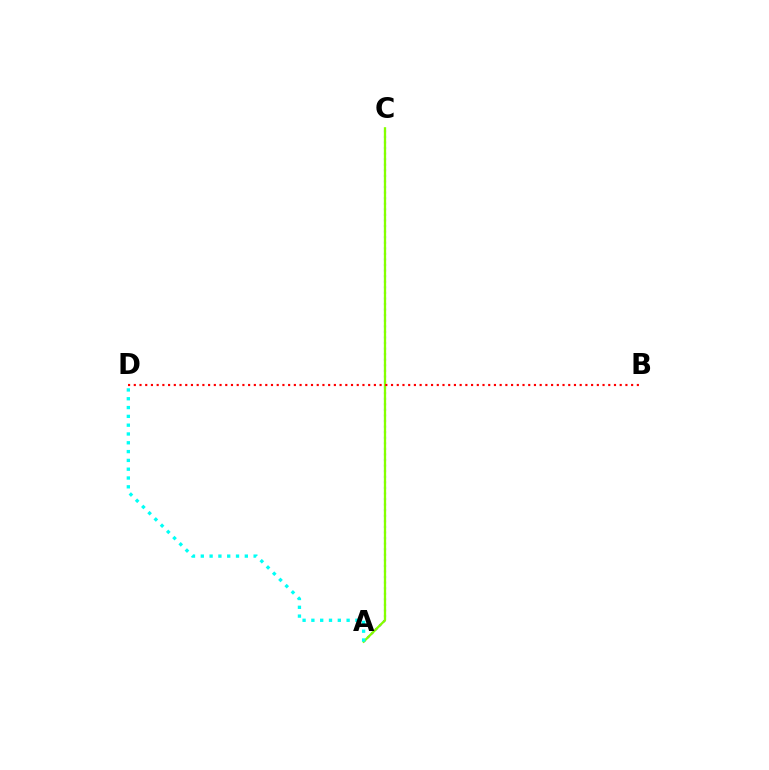{('A', 'C'): [{'color': '#7200ff', 'line_style': 'dotted', 'thickness': 1.51}, {'color': '#84ff00', 'line_style': 'solid', 'thickness': 1.65}], ('A', 'D'): [{'color': '#00fff6', 'line_style': 'dotted', 'thickness': 2.39}], ('B', 'D'): [{'color': '#ff0000', 'line_style': 'dotted', 'thickness': 1.55}]}